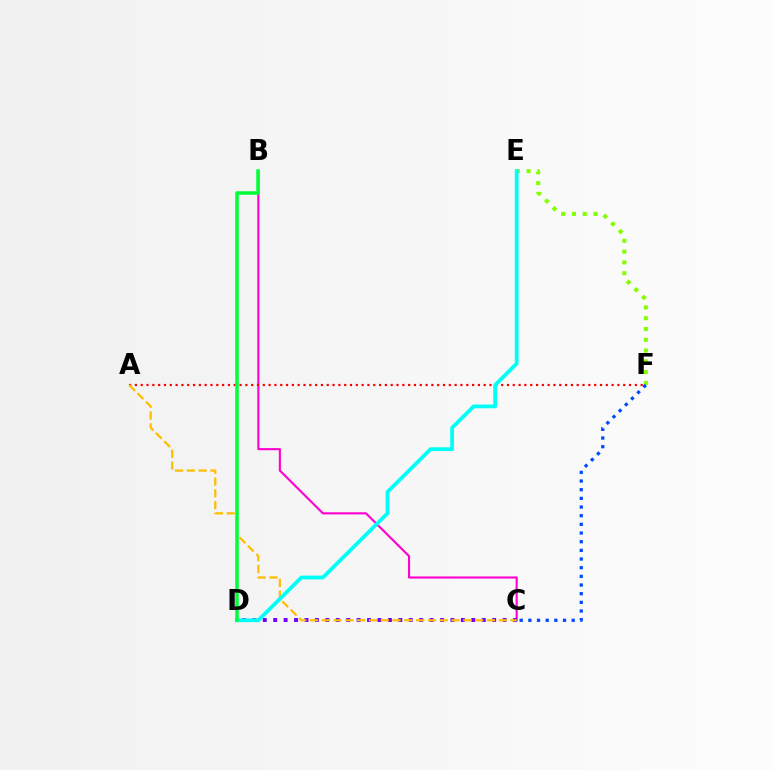{('B', 'C'): [{'color': '#ff00cf', 'line_style': 'solid', 'thickness': 1.52}], ('E', 'F'): [{'color': '#84ff00', 'line_style': 'dotted', 'thickness': 2.93}], ('C', 'F'): [{'color': '#004bff', 'line_style': 'dotted', 'thickness': 2.35}], ('A', 'F'): [{'color': '#ff0000', 'line_style': 'dotted', 'thickness': 1.58}], ('C', 'D'): [{'color': '#7200ff', 'line_style': 'dotted', 'thickness': 2.83}], ('A', 'C'): [{'color': '#ffbd00', 'line_style': 'dashed', 'thickness': 1.6}], ('D', 'E'): [{'color': '#00fff6', 'line_style': 'solid', 'thickness': 2.72}], ('B', 'D'): [{'color': '#00ff39', 'line_style': 'solid', 'thickness': 2.53}]}